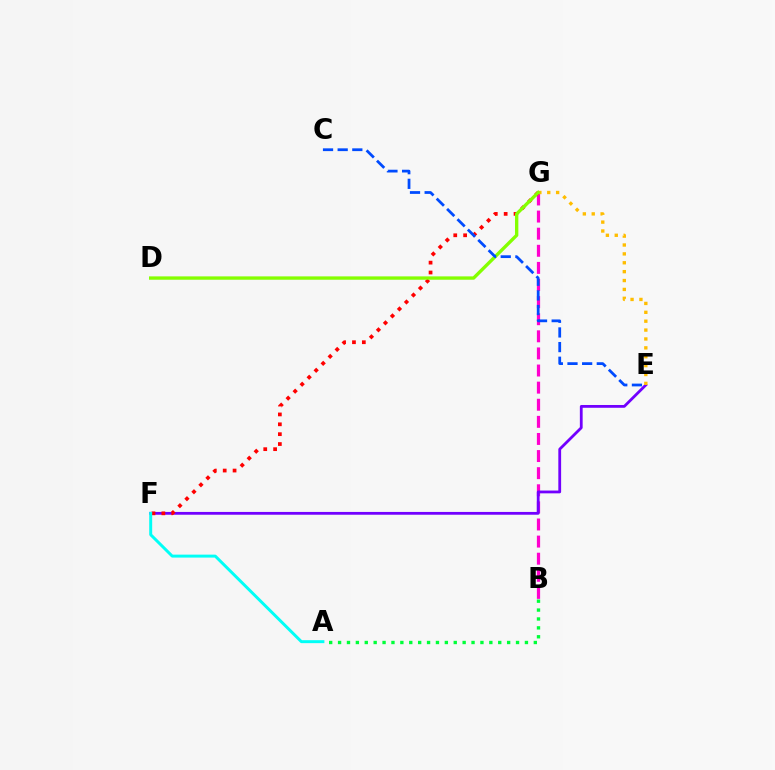{('B', 'G'): [{'color': '#ff00cf', 'line_style': 'dashed', 'thickness': 2.32}], ('E', 'F'): [{'color': '#7200ff', 'line_style': 'solid', 'thickness': 2.01}], ('F', 'G'): [{'color': '#ff0000', 'line_style': 'dotted', 'thickness': 2.68}], ('E', 'G'): [{'color': '#ffbd00', 'line_style': 'dotted', 'thickness': 2.41}], ('D', 'G'): [{'color': '#84ff00', 'line_style': 'solid', 'thickness': 2.41}], ('C', 'E'): [{'color': '#004bff', 'line_style': 'dashed', 'thickness': 1.99}], ('A', 'B'): [{'color': '#00ff39', 'line_style': 'dotted', 'thickness': 2.42}], ('A', 'F'): [{'color': '#00fff6', 'line_style': 'solid', 'thickness': 2.13}]}